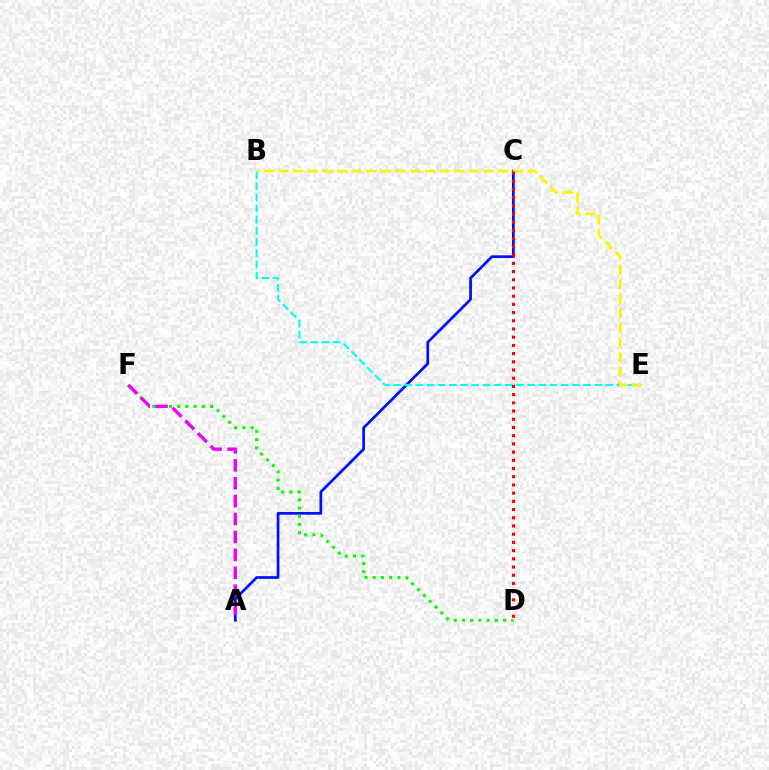{('A', 'C'): [{'color': '#0010ff', 'line_style': 'solid', 'thickness': 1.96}], ('B', 'E'): [{'color': '#00fff6', 'line_style': 'dashed', 'thickness': 1.52}, {'color': '#fcf500', 'line_style': 'dashed', 'thickness': 1.99}], ('D', 'F'): [{'color': '#08ff00', 'line_style': 'dotted', 'thickness': 2.24}], ('A', 'F'): [{'color': '#ee00ff', 'line_style': 'dashed', 'thickness': 2.43}], ('C', 'D'): [{'color': '#ff0000', 'line_style': 'dotted', 'thickness': 2.23}]}